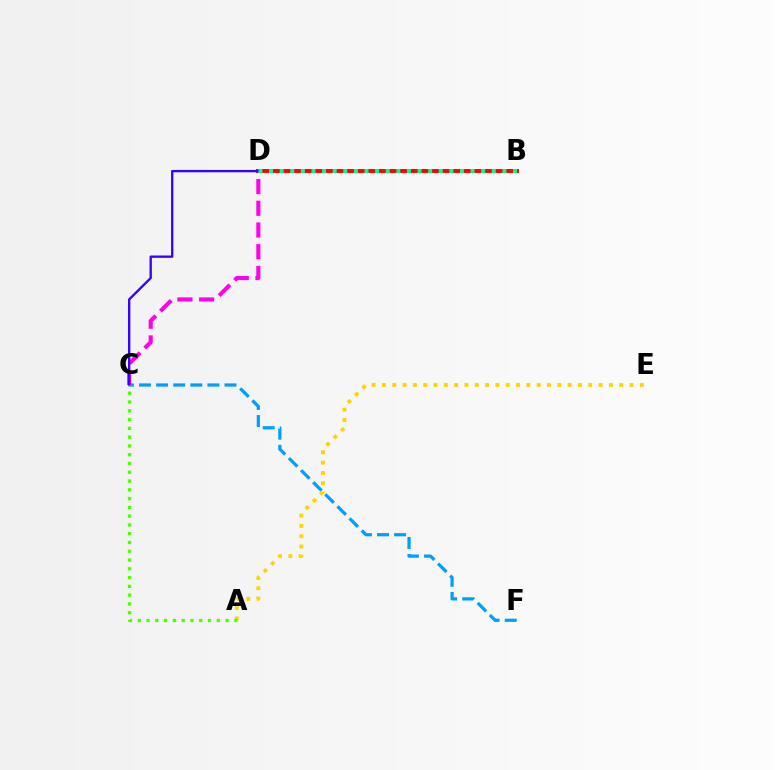{('C', 'F'): [{'color': '#009eff', 'line_style': 'dashed', 'thickness': 2.32}], ('A', 'E'): [{'color': '#ffd500', 'line_style': 'dotted', 'thickness': 2.8}], ('B', 'D'): [{'color': '#ff0000', 'line_style': 'solid', 'thickness': 2.83}, {'color': '#00ff86', 'line_style': 'dotted', 'thickness': 2.88}], ('C', 'D'): [{'color': '#ff00ed', 'line_style': 'dashed', 'thickness': 2.95}, {'color': '#3700ff', 'line_style': 'solid', 'thickness': 1.68}], ('A', 'C'): [{'color': '#4fff00', 'line_style': 'dotted', 'thickness': 2.39}]}